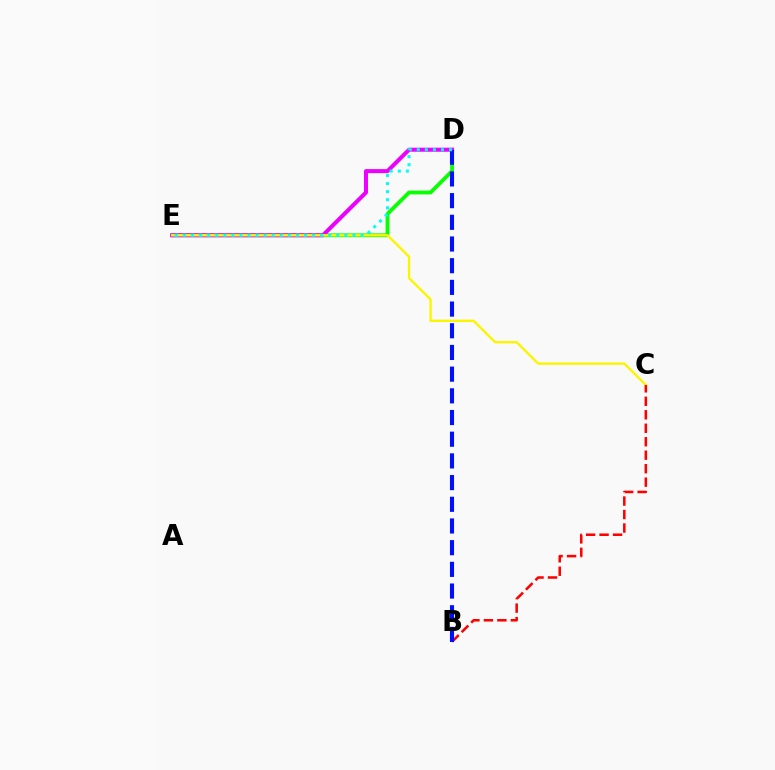{('D', 'E'): [{'color': '#08ff00', 'line_style': 'solid', 'thickness': 2.73}, {'color': '#ee00ff', 'line_style': 'solid', 'thickness': 2.9}, {'color': '#00fff6', 'line_style': 'dotted', 'thickness': 2.19}], ('C', 'E'): [{'color': '#fcf500', 'line_style': 'solid', 'thickness': 1.71}], ('B', 'C'): [{'color': '#ff0000', 'line_style': 'dashed', 'thickness': 1.83}], ('B', 'D'): [{'color': '#0010ff', 'line_style': 'dashed', 'thickness': 2.95}]}